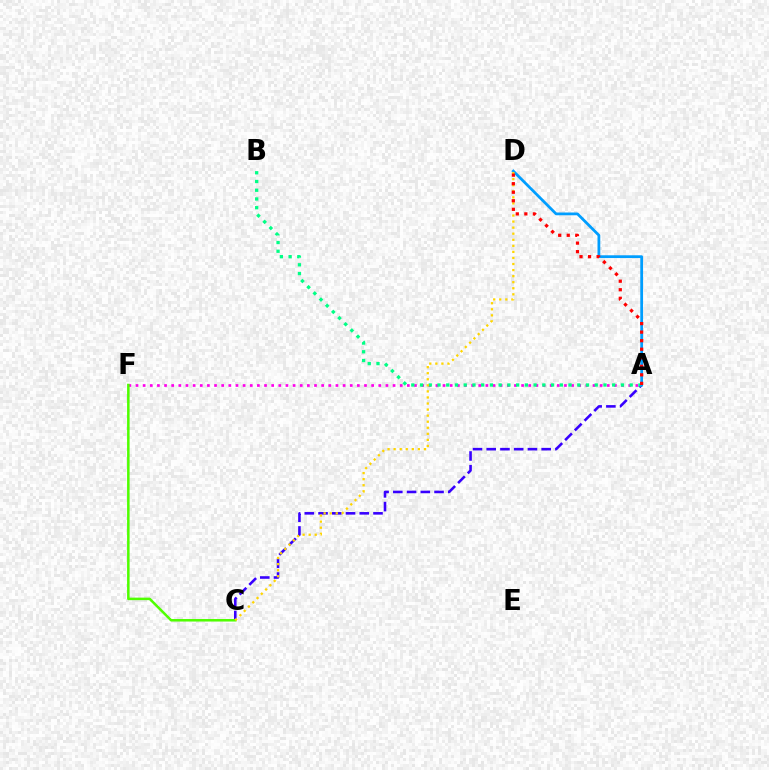{('A', 'F'): [{'color': '#ff00ed', 'line_style': 'dotted', 'thickness': 1.94}], ('A', 'C'): [{'color': '#3700ff', 'line_style': 'dashed', 'thickness': 1.87}], ('C', 'F'): [{'color': '#4fff00', 'line_style': 'solid', 'thickness': 1.81}], ('A', 'B'): [{'color': '#00ff86', 'line_style': 'dotted', 'thickness': 2.37}], ('A', 'D'): [{'color': '#009eff', 'line_style': 'solid', 'thickness': 1.99}, {'color': '#ff0000', 'line_style': 'dotted', 'thickness': 2.32}], ('C', 'D'): [{'color': '#ffd500', 'line_style': 'dotted', 'thickness': 1.65}]}